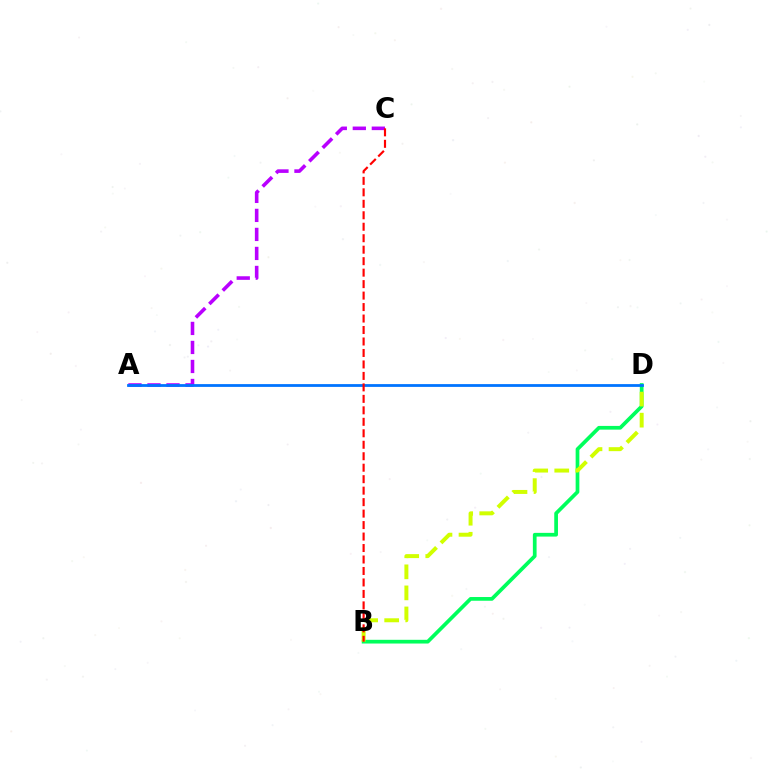{('B', 'D'): [{'color': '#00ff5c', 'line_style': 'solid', 'thickness': 2.68}, {'color': '#d1ff00', 'line_style': 'dashed', 'thickness': 2.86}], ('A', 'C'): [{'color': '#b900ff', 'line_style': 'dashed', 'thickness': 2.58}], ('A', 'D'): [{'color': '#0074ff', 'line_style': 'solid', 'thickness': 2.01}], ('B', 'C'): [{'color': '#ff0000', 'line_style': 'dashed', 'thickness': 1.56}]}